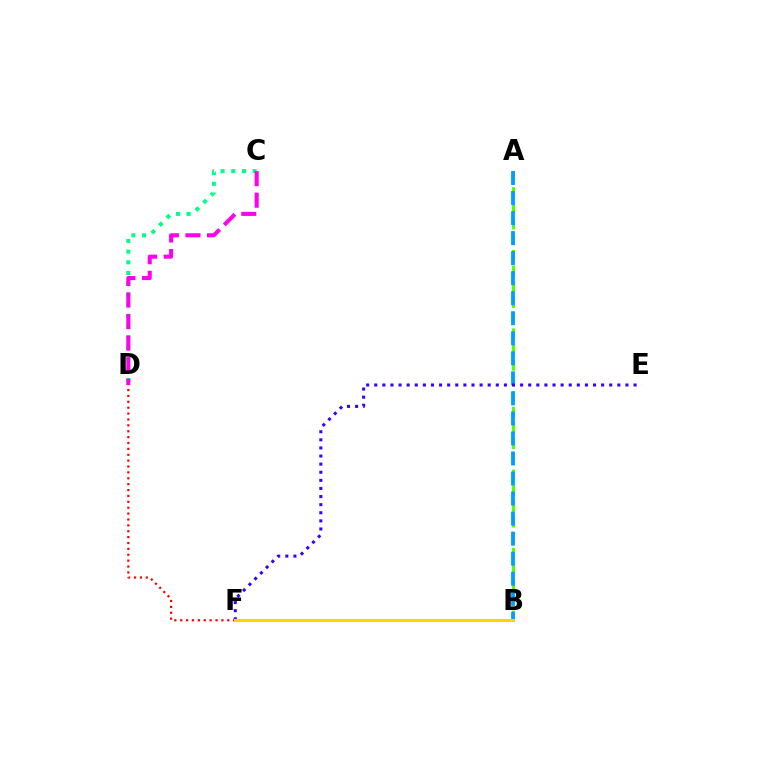{('A', 'B'): [{'color': '#4fff00', 'line_style': 'dashed', 'thickness': 2.13}, {'color': '#009eff', 'line_style': 'dashed', 'thickness': 2.72}], ('C', 'D'): [{'color': '#00ff86', 'line_style': 'dotted', 'thickness': 2.9}, {'color': '#ff00ed', 'line_style': 'dashed', 'thickness': 2.93}], ('E', 'F'): [{'color': '#3700ff', 'line_style': 'dotted', 'thickness': 2.2}], ('D', 'F'): [{'color': '#ff0000', 'line_style': 'dotted', 'thickness': 1.6}], ('B', 'F'): [{'color': '#ffd500', 'line_style': 'solid', 'thickness': 2.23}]}